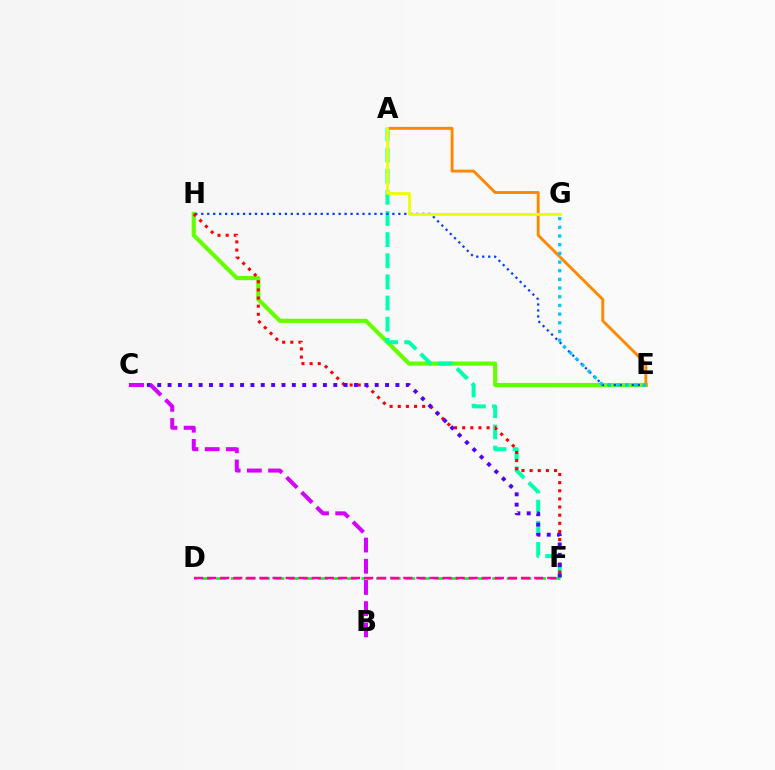{('E', 'H'): [{'color': '#66ff00', 'line_style': 'solid', 'thickness': 2.99}, {'color': '#003fff', 'line_style': 'dotted', 'thickness': 1.62}], ('D', 'F'): [{'color': '#00ff27', 'line_style': 'dashed', 'thickness': 1.97}, {'color': '#ff00a0', 'line_style': 'dashed', 'thickness': 1.78}], ('A', 'F'): [{'color': '#00ffaf', 'line_style': 'dashed', 'thickness': 2.87}], ('A', 'E'): [{'color': '#ff8800', 'line_style': 'solid', 'thickness': 2.08}], ('F', 'H'): [{'color': '#ff0000', 'line_style': 'dotted', 'thickness': 2.21}], ('C', 'F'): [{'color': '#4f00ff', 'line_style': 'dotted', 'thickness': 2.81}], ('A', 'G'): [{'color': '#eeff00', 'line_style': 'solid', 'thickness': 2.01}], ('B', 'C'): [{'color': '#d600ff', 'line_style': 'dashed', 'thickness': 2.88}], ('E', 'G'): [{'color': '#00c7ff', 'line_style': 'dotted', 'thickness': 2.36}]}